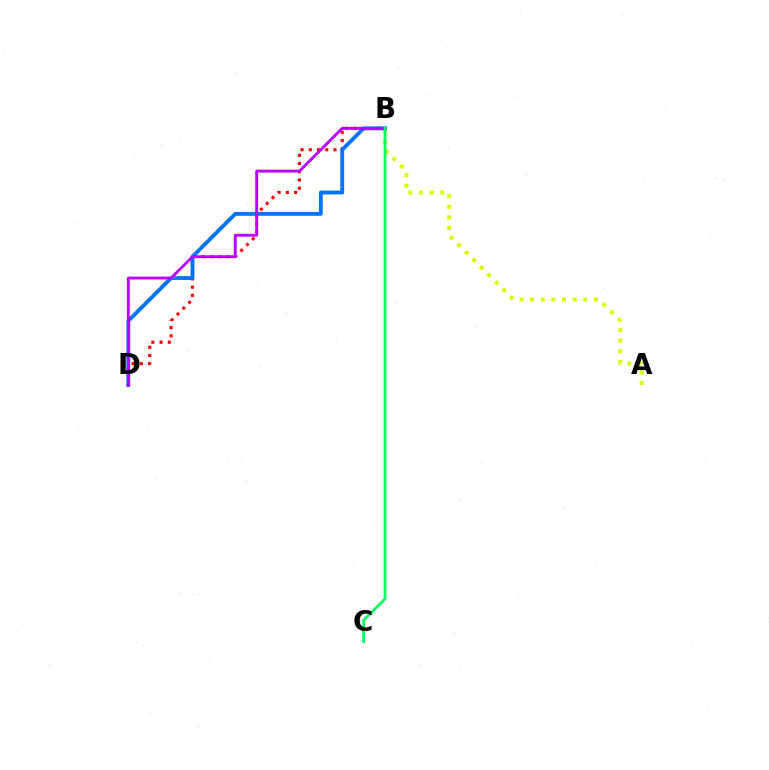{('A', 'B'): [{'color': '#d1ff00', 'line_style': 'dotted', 'thickness': 2.89}], ('B', 'D'): [{'color': '#ff0000', 'line_style': 'dotted', 'thickness': 2.23}, {'color': '#0074ff', 'line_style': 'solid', 'thickness': 2.76}, {'color': '#b900ff', 'line_style': 'solid', 'thickness': 2.05}], ('B', 'C'): [{'color': '#00ff5c', 'line_style': 'solid', 'thickness': 1.96}]}